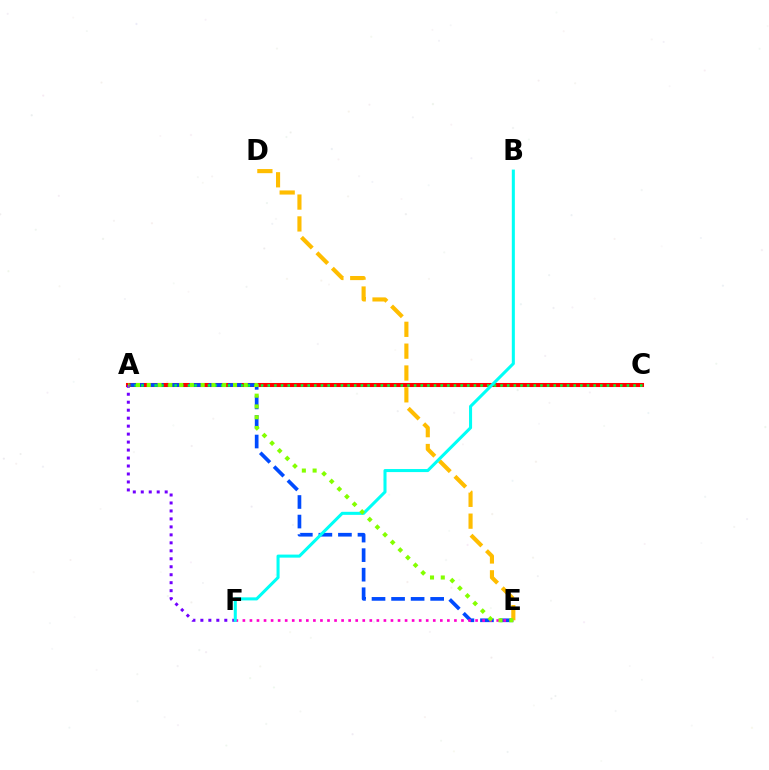{('A', 'C'): [{'color': '#ff0000', 'line_style': 'solid', 'thickness': 2.92}, {'color': '#00ff39', 'line_style': 'dotted', 'thickness': 1.81}], ('A', 'E'): [{'color': '#004bff', 'line_style': 'dashed', 'thickness': 2.66}, {'color': '#84ff00', 'line_style': 'dotted', 'thickness': 2.93}], ('E', 'F'): [{'color': '#ff00cf', 'line_style': 'dotted', 'thickness': 1.92}], ('D', 'E'): [{'color': '#ffbd00', 'line_style': 'dashed', 'thickness': 2.97}], ('A', 'F'): [{'color': '#7200ff', 'line_style': 'dotted', 'thickness': 2.17}], ('B', 'F'): [{'color': '#00fff6', 'line_style': 'solid', 'thickness': 2.2}]}